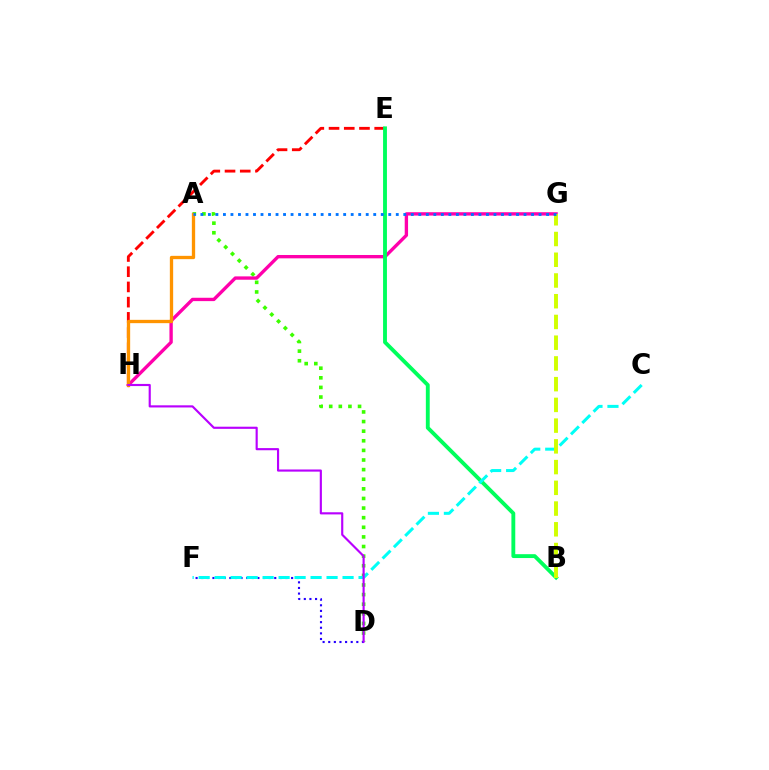{('E', 'H'): [{'color': '#ff0000', 'line_style': 'dashed', 'thickness': 2.07}], ('A', 'D'): [{'color': '#3dff00', 'line_style': 'dotted', 'thickness': 2.61}], ('G', 'H'): [{'color': '#ff00ac', 'line_style': 'solid', 'thickness': 2.41}], ('A', 'H'): [{'color': '#ff9400', 'line_style': 'solid', 'thickness': 2.39}], ('D', 'F'): [{'color': '#2500ff', 'line_style': 'dotted', 'thickness': 1.53}], ('B', 'E'): [{'color': '#00ff5c', 'line_style': 'solid', 'thickness': 2.78}], ('C', 'F'): [{'color': '#00fff6', 'line_style': 'dashed', 'thickness': 2.17}], ('B', 'G'): [{'color': '#d1ff00', 'line_style': 'dashed', 'thickness': 2.82}], ('D', 'H'): [{'color': '#b900ff', 'line_style': 'solid', 'thickness': 1.55}], ('A', 'G'): [{'color': '#0074ff', 'line_style': 'dotted', 'thickness': 2.04}]}